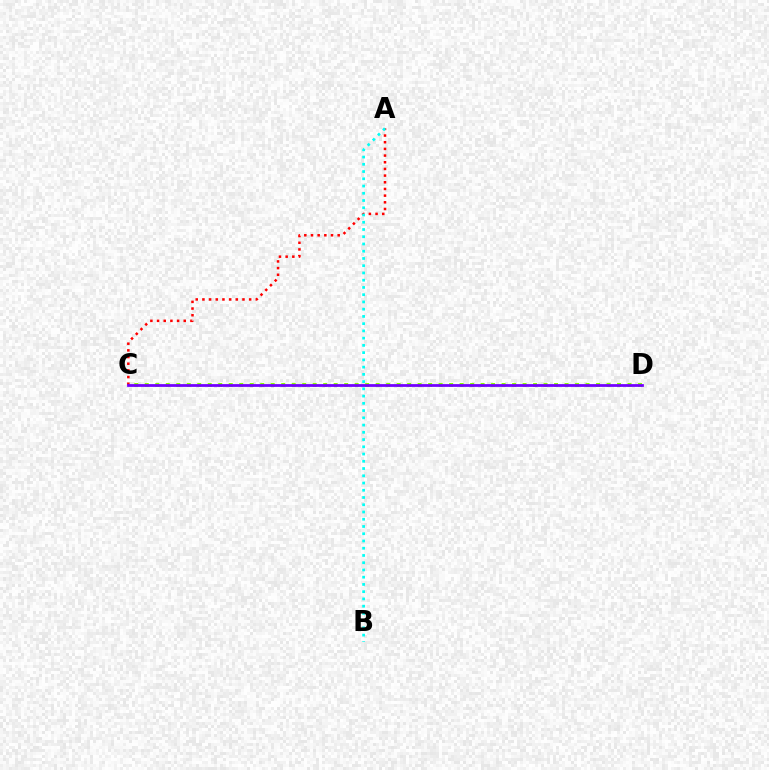{('C', 'D'): [{'color': '#84ff00', 'line_style': 'dotted', 'thickness': 2.85}, {'color': '#7200ff', 'line_style': 'solid', 'thickness': 1.99}], ('A', 'C'): [{'color': '#ff0000', 'line_style': 'dotted', 'thickness': 1.81}], ('A', 'B'): [{'color': '#00fff6', 'line_style': 'dotted', 'thickness': 1.97}]}